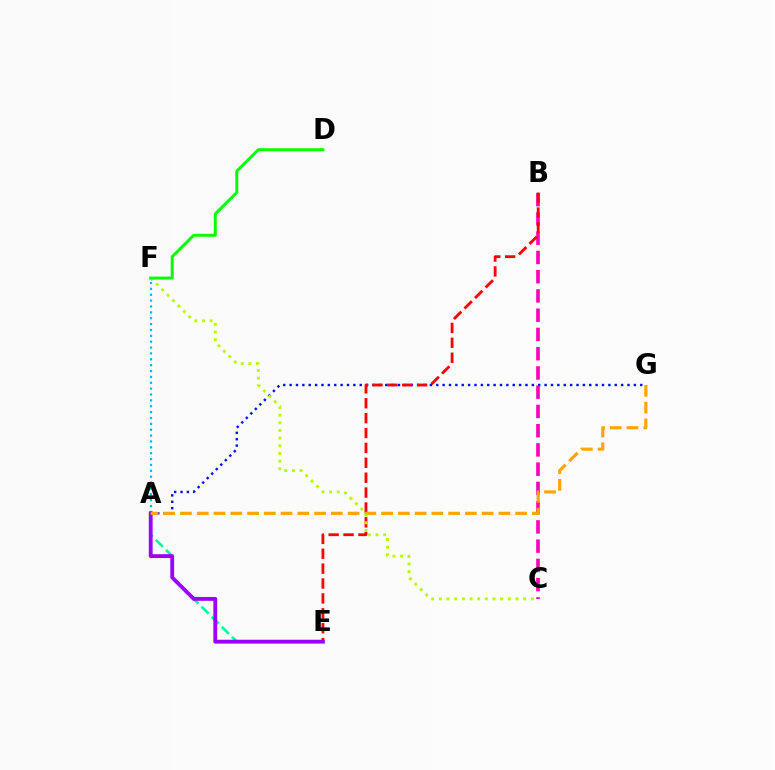{('A', 'F'): [{'color': '#00b5ff', 'line_style': 'dotted', 'thickness': 1.59}], ('A', 'G'): [{'color': '#0010ff', 'line_style': 'dotted', 'thickness': 1.73}, {'color': '#ffa500', 'line_style': 'dashed', 'thickness': 2.28}], ('B', 'C'): [{'color': '#ff00bd', 'line_style': 'dashed', 'thickness': 2.61}], ('A', 'E'): [{'color': '#00ff9d', 'line_style': 'dashed', 'thickness': 1.94}, {'color': '#9b00ff', 'line_style': 'solid', 'thickness': 2.77}], ('B', 'E'): [{'color': '#ff0000', 'line_style': 'dashed', 'thickness': 2.02}], ('C', 'F'): [{'color': '#b3ff00', 'line_style': 'dotted', 'thickness': 2.08}], ('D', 'F'): [{'color': '#08ff00', 'line_style': 'solid', 'thickness': 2.15}]}